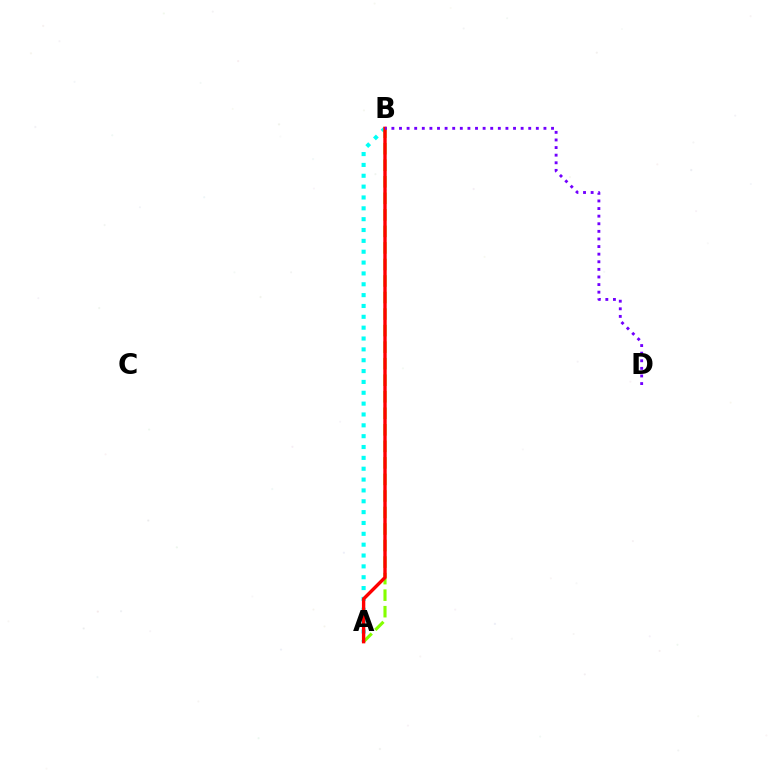{('A', 'B'): [{'color': '#00fff6', 'line_style': 'dotted', 'thickness': 2.95}, {'color': '#84ff00', 'line_style': 'dashed', 'thickness': 2.25}, {'color': '#ff0000', 'line_style': 'solid', 'thickness': 2.44}], ('B', 'D'): [{'color': '#7200ff', 'line_style': 'dotted', 'thickness': 2.07}]}